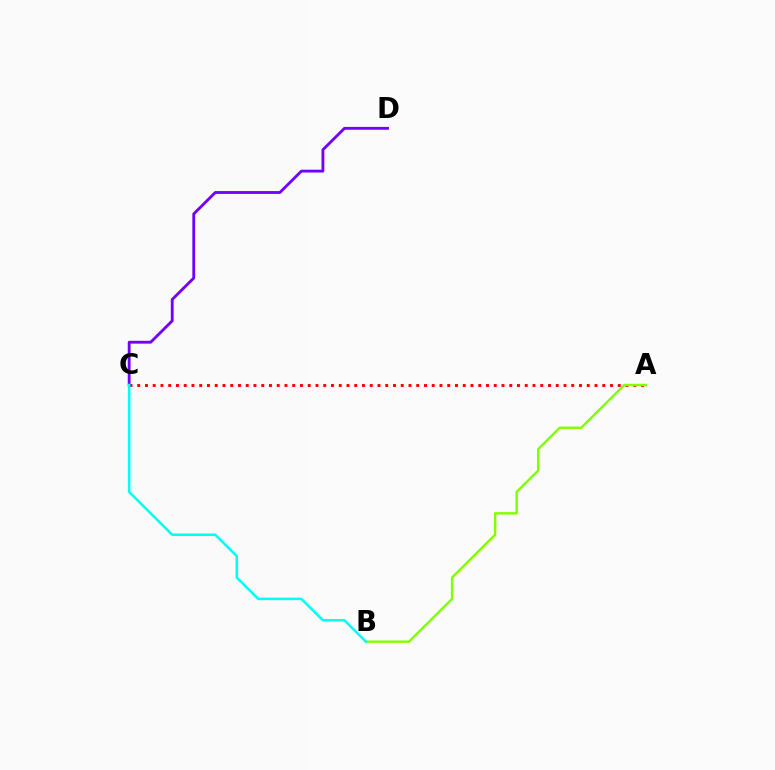{('A', 'C'): [{'color': '#ff0000', 'line_style': 'dotted', 'thickness': 2.11}], ('C', 'D'): [{'color': '#7200ff', 'line_style': 'solid', 'thickness': 2.05}], ('A', 'B'): [{'color': '#84ff00', 'line_style': 'solid', 'thickness': 1.76}], ('B', 'C'): [{'color': '#00fff6', 'line_style': 'solid', 'thickness': 1.81}]}